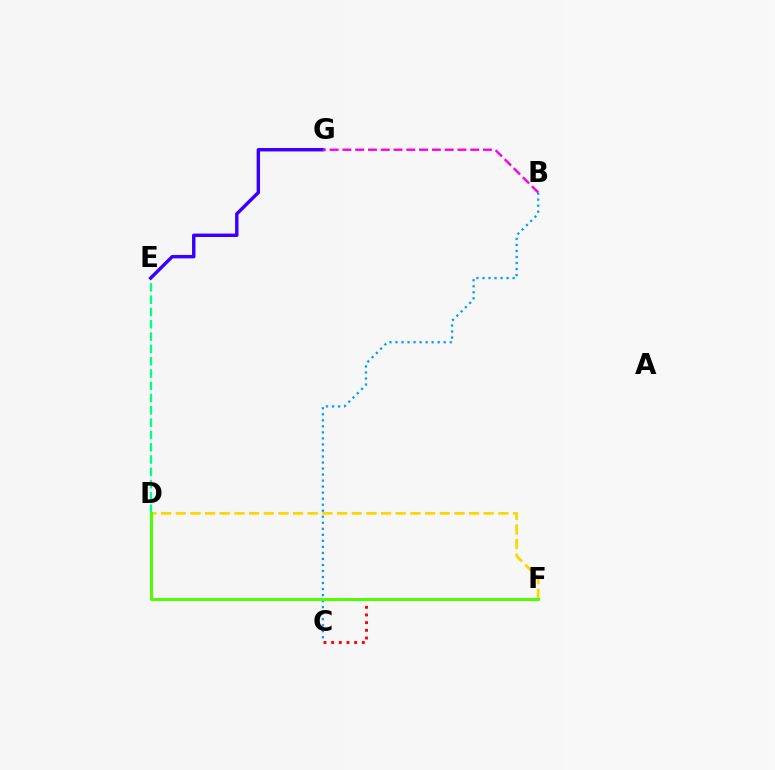{('B', 'C'): [{'color': '#009eff', 'line_style': 'dotted', 'thickness': 1.64}], ('D', 'F'): [{'color': '#ffd500', 'line_style': 'dashed', 'thickness': 1.99}, {'color': '#4fff00', 'line_style': 'solid', 'thickness': 2.15}], ('D', 'E'): [{'color': '#00ff86', 'line_style': 'dashed', 'thickness': 1.67}], ('E', 'G'): [{'color': '#3700ff', 'line_style': 'solid', 'thickness': 2.46}], ('C', 'F'): [{'color': '#ff0000', 'line_style': 'dotted', 'thickness': 2.09}], ('B', 'G'): [{'color': '#ff00ed', 'line_style': 'dashed', 'thickness': 1.74}]}